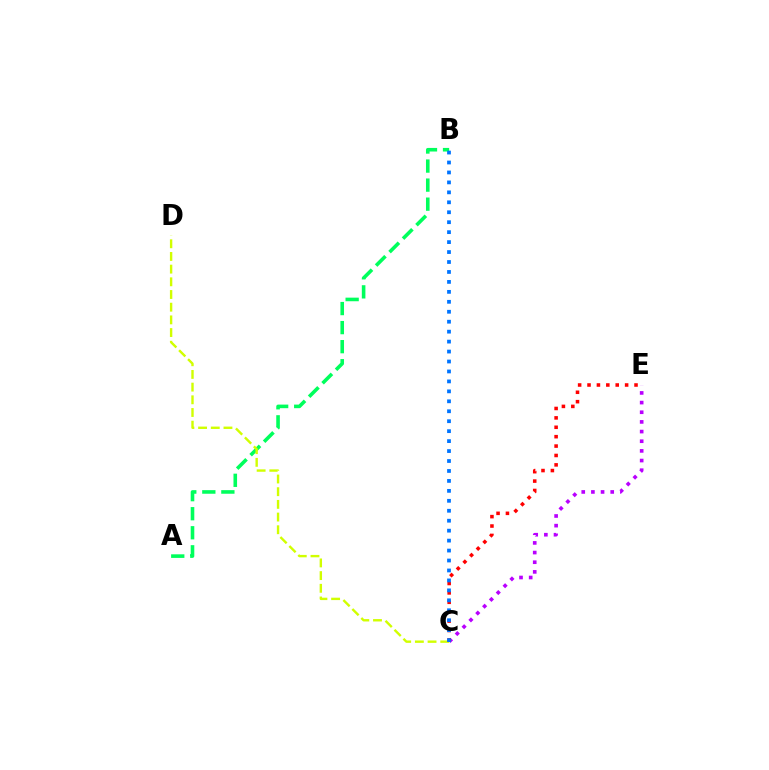{('C', 'E'): [{'color': '#b900ff', 'line_style': 'dotted', 'thickness': 2.62}, {'color': '#ff0000', 'line_style': 'dotted', 'thickness': 2.55}], ('A', 'B'): [{'color': '#00ff5c', 'line_style': 'dashed', 'thickness': 2.59}], ('C', 'D'): [{'color': '#d1ff00', 'line_style': 'dashed', 'thickness': 1.72}], ('B', 'C'): [{'color': '#0074ff', 'line_style': 'dotted', 'thickness': 2.7}]}